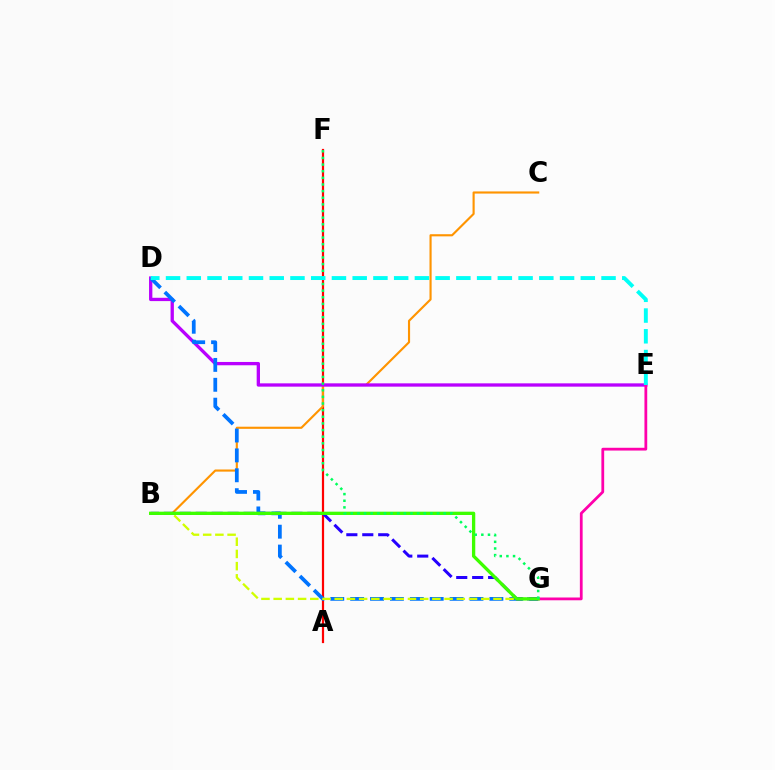{('A', 'F'): [{'color': '#ff0000', 'line_style': 'solid', 'thickness': 1.59}], ('B', 'C'): [{'color': '#ff9400', 'line_style': 'solid', 'thickness': 1.54}], ('D', 'E'): [{'color': '#b900ff', 'line_style': 'solid', 'thickness': 2.38}, {'color': '#00fff6', 'line_style': 'dashed', 'thickness': 2.82}], ('D', 'G'): [{'color': '#0074ff', 'line_style': 'dashed', 'thickness': 2.7}], ('B', 'G'): [{'color': '#d1ff00', 'line_style': 'dashed', 'thickness': 1.66}, {'color': '#2500ff', 'line_style': 'dashed', 'thickness': 2.17}, {'color': '#3dff00', 'line_style': 'solid', 'thickness': 2.38}], ('E', 'G'): [{'color': '#ff00ac', 'line_style': 'solid', 'thickness': 2.0}], ('F', 'G'): [{'color': '#00ff5c', 'line_style': 'dotted', 'thickness': 1.8}]}